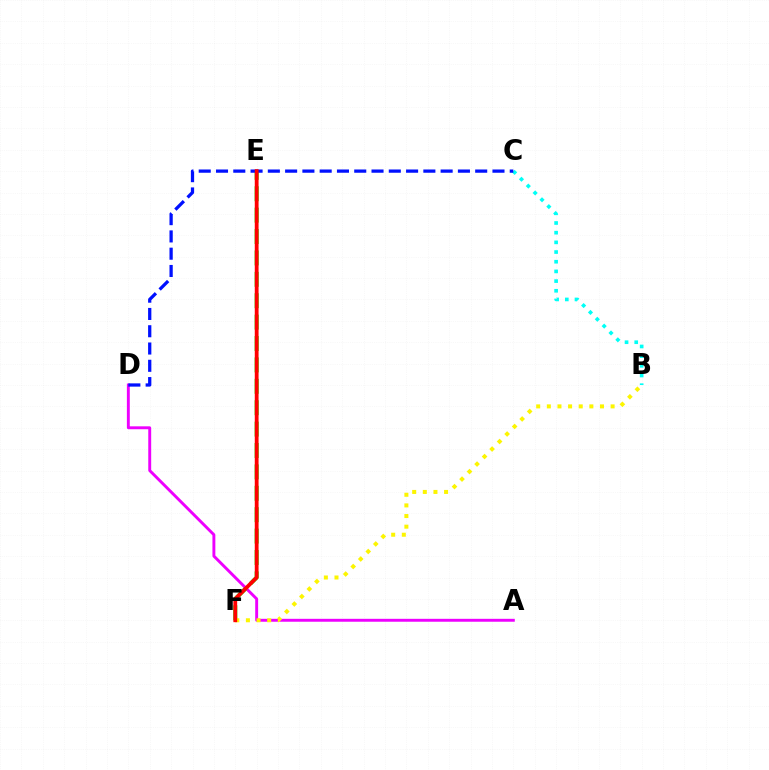{('A', 'D'): [{'color': '#ee00ff', 'line_style': 'solid', 'thickness': 2.1}], ('B', 'C'): [{'color': '#00fff6', 'line_style': 'dotted', 'thickness': 2.63}], ('E', 'F'): [{'color': '#08ff00', 'line_style': 'dashed', 'thickness': 2.91}, {'color': '#ff0000', 'line_style': 'solid', 'thickness': 2.73}], ('C', 'D'): [{'color': '#0010ff', 'line_style': 'dashed', 'thickness': 2.35}], ('B', 'F'): [{'color': '#fcf500', 'line_style': 'dotted', 'thickness': 2.89}]}